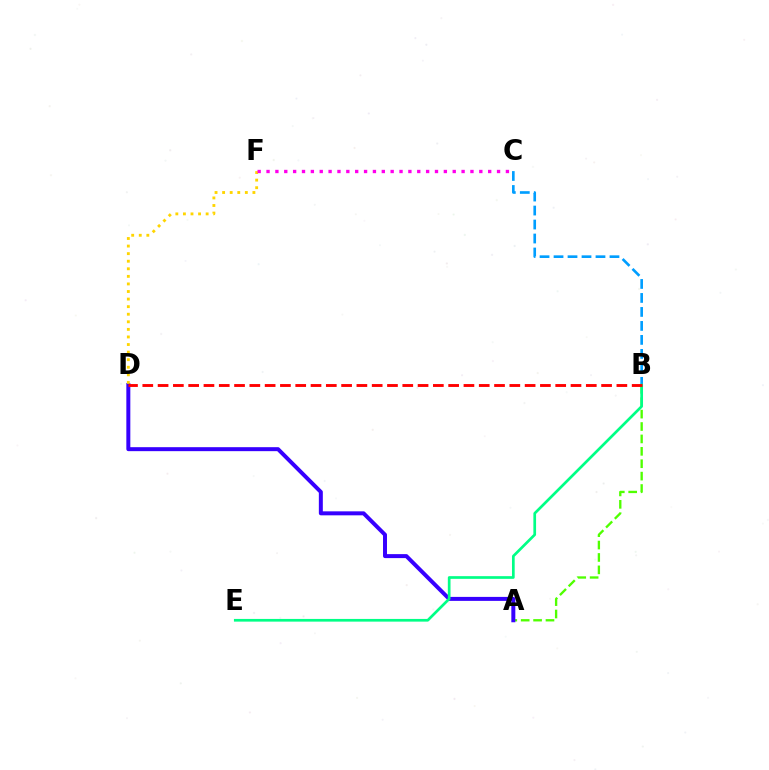{('A', 'B'): [{'color': '#4fff00', 'line_style': 'dashed', 'thickness': 1.68}], ('A', 'D'): [{'color': '#3700ff', 'line_style': 'solid', 'thickness': 2.86}], ('B', 'C'): [{'color': '#009eff', 'line_style': 'dashed', 'thickness': 1.9}], ('B', 'E'): [{'color': '#00ff86', 'line_style': 'solid', 'thickness': 1.94}], ('D', 'F'): [{'color': '#ffd500', 'line_style': 'dotted', 'thickness': 2.06}], ('C', 'F'): [{'color': '#ff00ed', 'line_style': 'dotted', 'thickness': 2.41}], ('B', 'D'): [{'color': '#ff0000', 'line_style': 'dashed', 'thickness': 2.08}]}